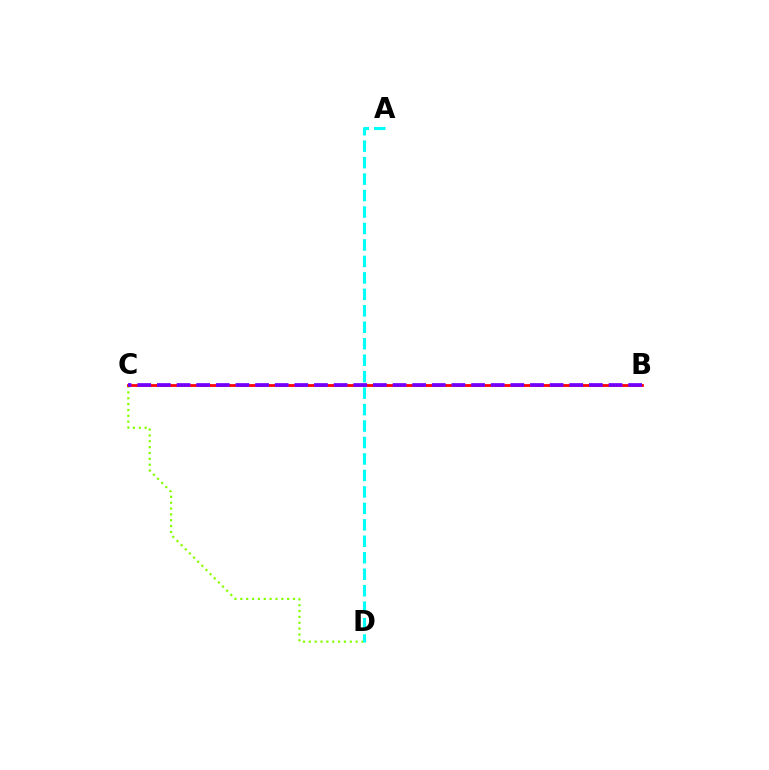{('C', 'D'): [{'color': '#84ff00', 'line_style': 'dotted', 'thickness': 1.59}], ('B', 'C'): [{'color': '#ff0000', 'line_style': 'solid', 'thickness': 1.99}, {'color': '#7200ff', 'line_style': 'dashed', 'thickness': 2.67}], ('A', 'D'): [{'color': '#00fff6', 'line_style': 'dashed', 'thickness': 2.24}]}